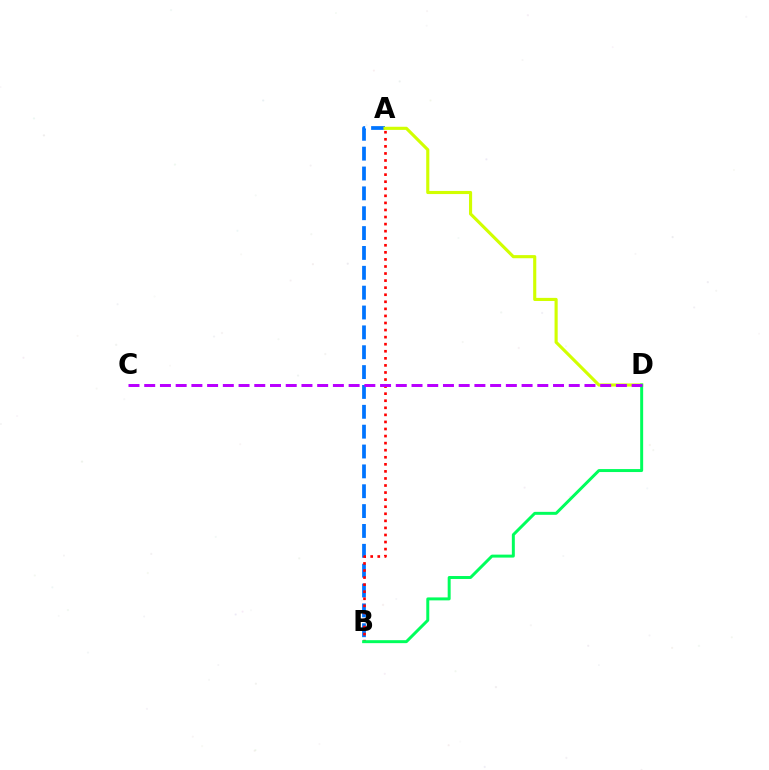{('A', 'B'): [{'color': '#0074ff', 'line_style': 'dashed', 'thickness': 2.7}, {'color': '#ff0000', 'line_style': 'dotted', 'thickness': 1.92}], ('A', 'D'): [{'color': '#d1ff00', 'line_style': 'solid', 'thickness': 2.25}], ('B', 'D'): [{'color': '#00ff5c', 'line_style': 'solid', 'thickness': 2.14}], ('C', 'D'): [{'color': '#b900ff', 'line_style': 'dashed', 'thickness': 2.14}]}